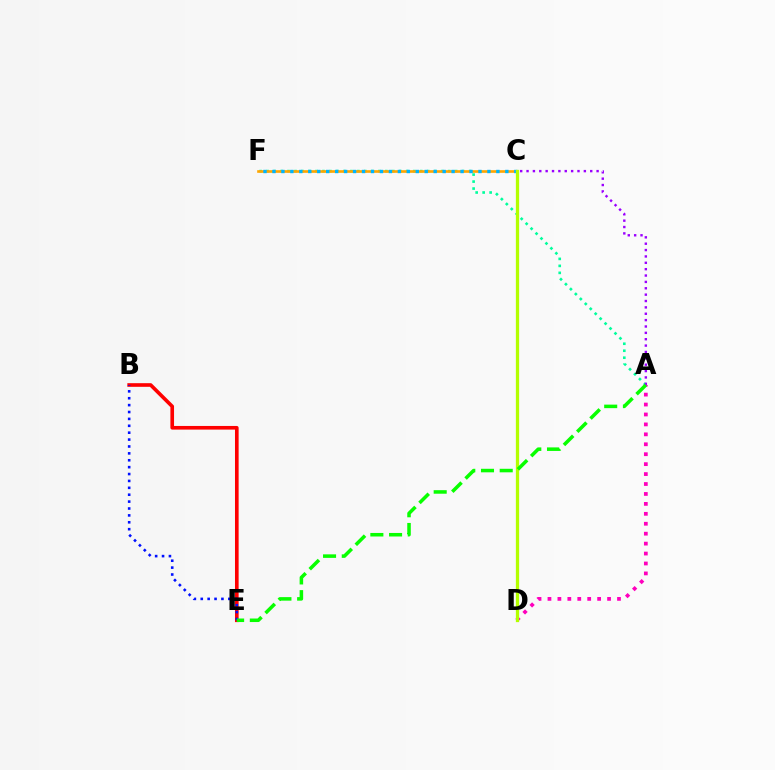{('A', 'F'): [{'color': '#00ff9d', 'line_style': 'dotted', 'thickness': 1.9}], ('B', 'E'): [{'color': '#ff0000', 'line_style': 'solid', 'thickness': 2.62}, {'color': '#0010ff', 'line_style': 'dotted', 'thickness': 1.87}], ('A', 'C'): [{'color': '#9b00ff', 'line_style': 'dotted', 'thickness': 1.73}], ('A', 'D'): [{'color': '#ff00bd', 'line_style': 'dotted', 'thickness': 2.7}], ('C', 'F'): [{'color': '#ffa500', 'line_style': 'solid', 'thickness': 1.89}, {'color': '#00b5ff', 'line_style': 'dotted', 'thickness': 2.43}], ('C', 'D'): [{'color': '#b3ff00', 'line_style': 'solid', 'thickness': 2.35}], ('A', 'E'): [{'color': '#08ff00', 'line_style': 'dashed', 'thickness': 2.54}]}